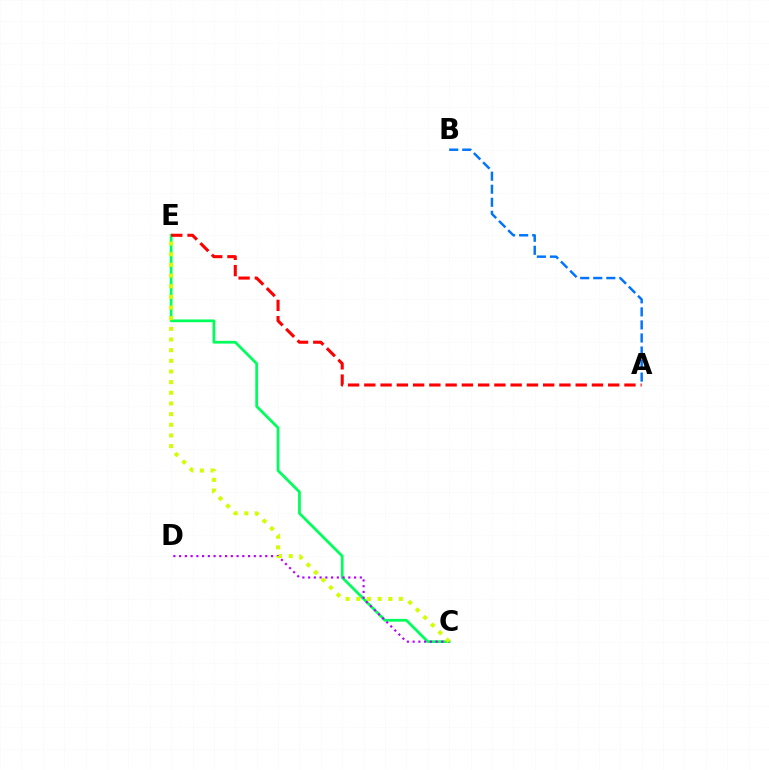{('C', 'E'): [{'color': '#00ff5c', 'line_style': 'solid', 'thickness': 1.99}, {'color': '#d1ff00', 'line_style': 'dotted', 'thickness': 2.9}], ('C', 'D'): [{'color': '#b900ff', 'line_style': 'dotted', 'thickness': 1.56}], ('A', 'B'): [{'color': '#0074ff', 'line_style': 'dashed', 'thickness': 1.77}], ('A', 'E'): [{'color': '#ff0000', 'line_style': 'dashed', 'thickness': 2.21}]}